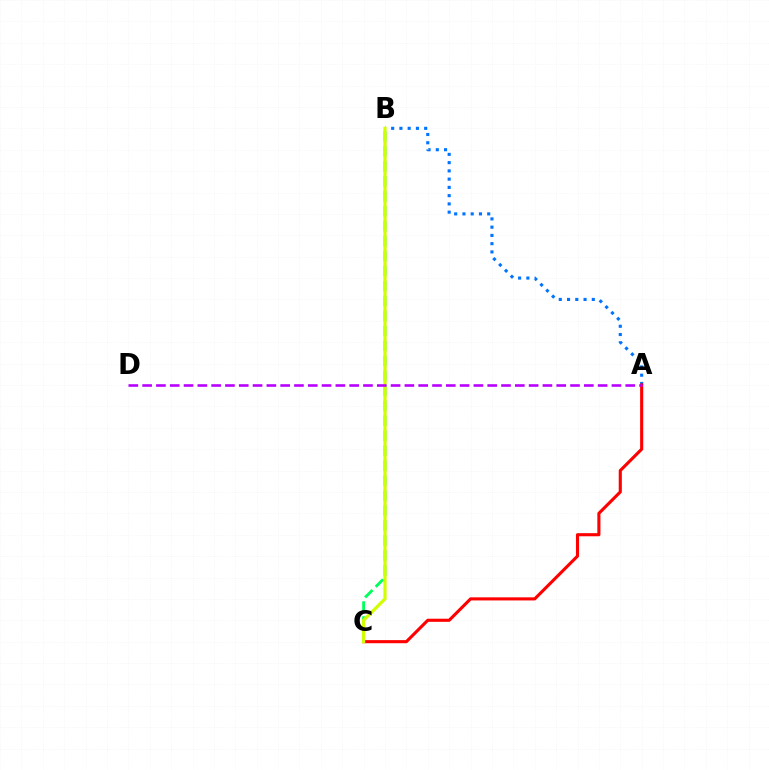{('A', 'B'): [{'color': '#0074ff', 'line_style': 'dotted', 'thickness': 2.24}], ('B', 'C'): [{'color': '#00ff5c', 'line_style': 'dashed', 'thickness': 2.03}, {'color': '#d1ff00', 'line_style': 'solid', 'thickness': 2.29}], ('A', 'C'): [{'color': '#ff0000', 'line_style': 'solid', 'thickness': 2.23}], ('A', 'D'): [{'color': '#b900ff', 'line_style': 'dashed', 'thickness': 1.88}]}